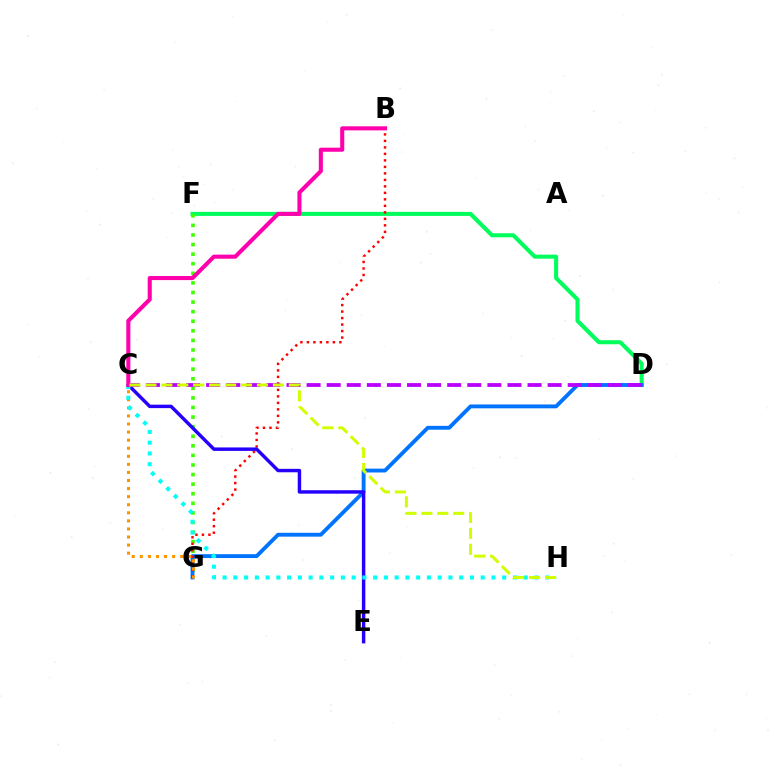{('D', 'F'): [{'color': '#00ff5c', 'line_style': 'solid', 'thickness': 2.92}], ('F', 'G'): [{'color': '#3dff00', 'line_style': 'dotted', 'thickness': 2.6}], ('D', 'G'): [{'color': '#0074ff', 'line_style': 'solid', 'thickness': 2.77}], ('B', 'G'): [{'color': '#ff0000', 'line_style': 'dotted', 'thickness': 1.77}], ('C', 'E'): [{'color': '#2500ff', 'line_style': 'solid', 'thickness': 2.48}], ('C', 'G'): [{'color': '#ff9400', 'line_style': 'dotted', 'thickness': 2.19}], ('C', 'D'): [{'color': '#b900ff', 'line_style': 'dashed', 'thickness': 2.73}], ('C', 'H'): [{'color': '#00fff6', 'line_style': 'dotted', 'thickness': 2.92}, {'color': '#d1ff00', 'line_style': 'dashed', 'thickness': 2.17}], ('B', 'C'): [{'color': '#ff00ac', 'line_style': 'solid', 'thickness': 2.93}]}